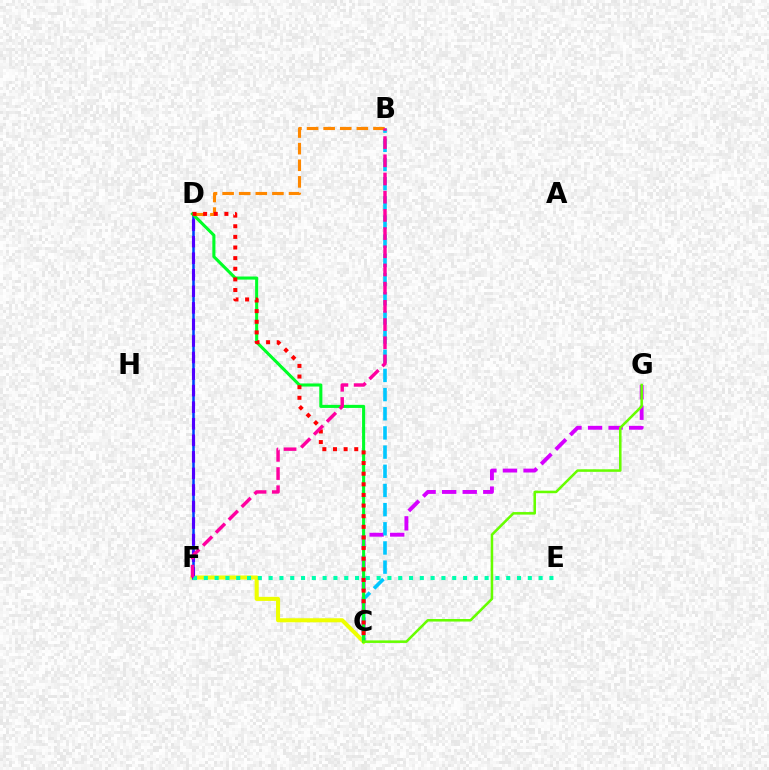{('C', 'G'): [{'color': '#d600ff', 'line_style': 'dashed', 'thickness': 2.79}, {'color': '#66ff00', 'line_style': 'solid', 'thickness': 1.83}], ('C', 'F'): [{'color': '#eeff00', 'line_style': 'solid', 'thickness': 2.92}], ('D', 'F'): [{'color': '#003fff', 'line_style': 'solid', 'thickness': 1.84}, {'color': '#4f00ff', 'line_style': 'dashed', 'thickness': 2.25}], ('B', 'C'): [{'color': '#00c7ff', 'line_style': 'dashed', 'thickness': 2.6}], ('C', 'D'): [{'color': '#00ff27', 'line_style': 'solid', 'thickness': 2.22}, {'color': '#ff0000', 'line_style': 'dotted', 'thickness': 2.89}], ('B', 'D'): [{'color': '#ff8800', 'line_style': 'dashed', 'thickness': 2.26}], ('E', 'F'): [{'color': '#00ffaf', 'line_style': 'dotted', 'thickness': 2.93}], ('B', 'F'): [{'color': '#ff00a0', 'line_style': 'dashed', 'thickness': 2.47}]}